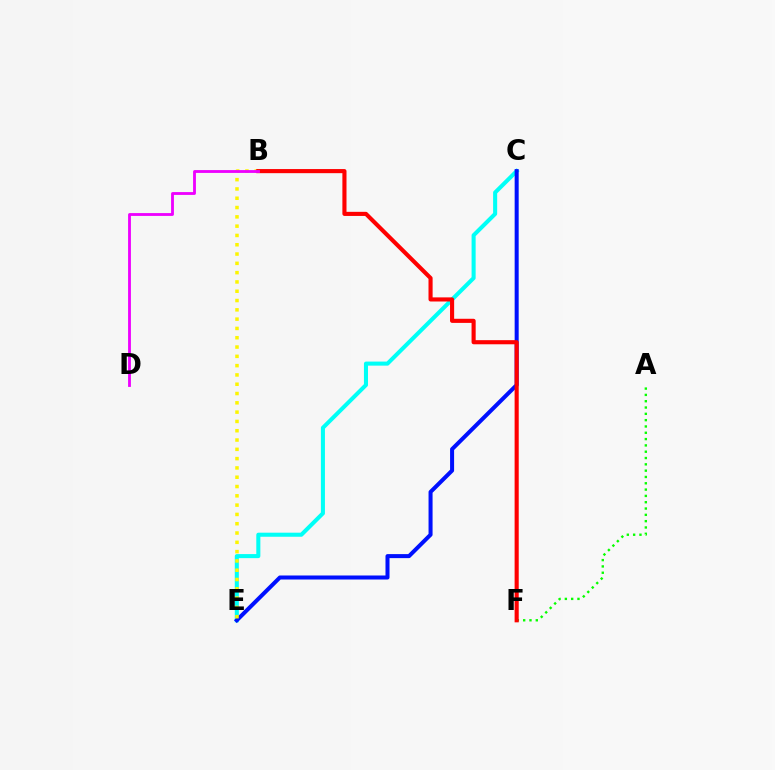{('C', 'E'): [{'color': '#00fff6', 'line_style': 'solid', 'thickness': 2.92}, {'color': '#0010ff', 'line_style': 'solid', 'thickness': 2.9}], ('A', 'F'): [{'color': '#08ff00', 'line_style': 'dotted', 'thickness': 1.72}], ('B', 'E'): [{'color': '#fcf500', 'line_style': 'dotted', 'thickness': 2.53}], ('B', 'F'): [{'color': '#ff0000', 'line_style': 'solid', 'thickness': 2.96}], ('B', 'D'): [{'color': '#ee00ff', 'line_style': 'solid', 'thickness': 2.04}]}